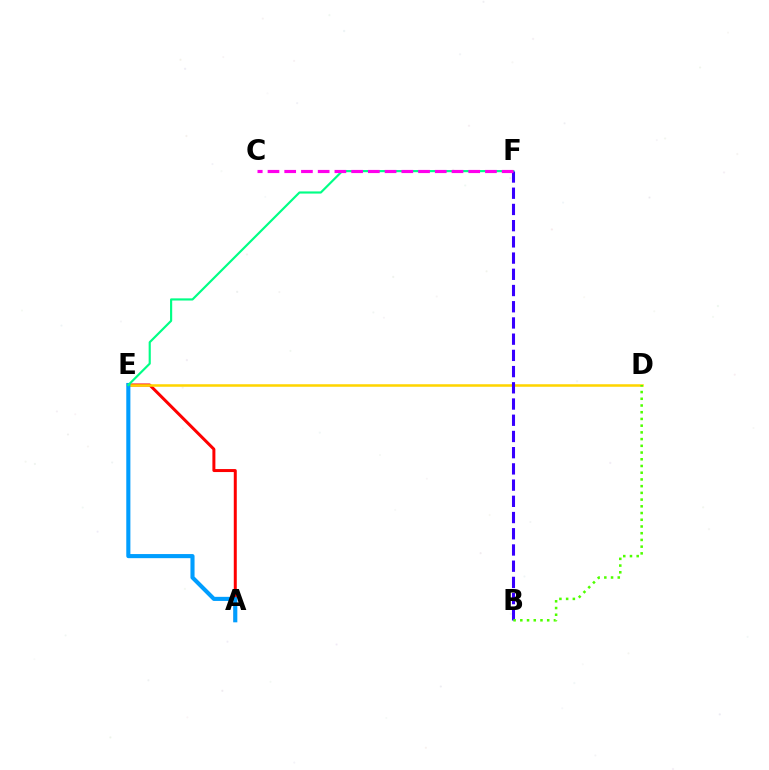{('A', 'E'): [{'color': '#ff0000', 'line_style': 'solid', 'thickness': 2.15}, {'color': '#009eff', 'line_style': 'solid', 'thickness': 2.95}], ('D', 'E'): [{'color': '#ffd500', 'line_style': 'solid', 'thickness': 1.82}], ('E', 'F'): [{'color': '#00ff86', 'line_style': 'solid', 'thickness': 1.55}], ('B', 'F'): [{'color': '#3700ff', 'line_style': 'dashed', 'thickness': 2.2}], ('C', 'F'): [{'color': '#ff00ed', 'line_style': 'dashed', 'thickness': 2.27}], ('B', 'D'): [{'color': '#4fff00', 'line_style': 'dotted', 'thickness': 1.83}]}